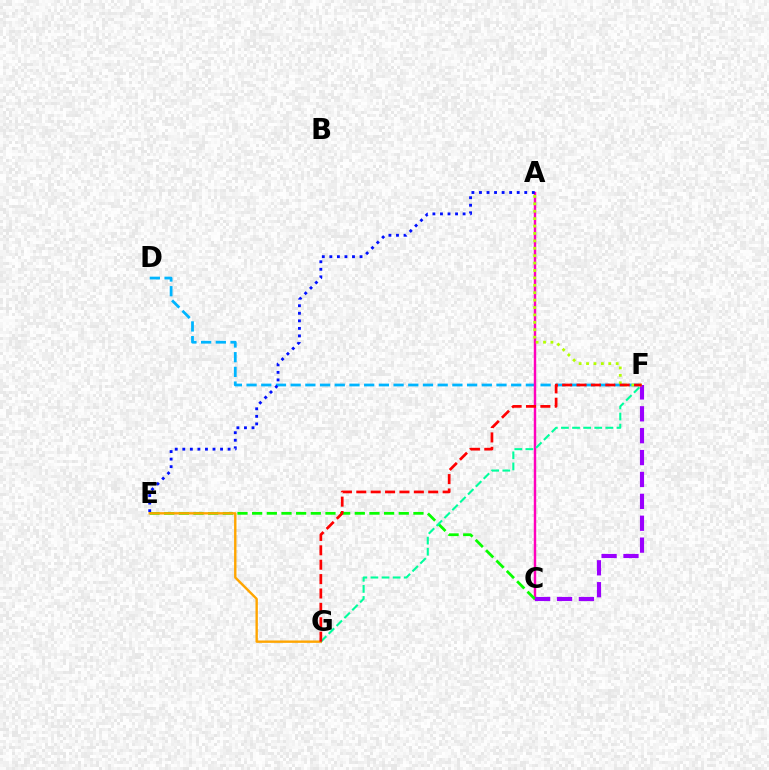{('D', 'F'): [{'color': '#00b5ff', 'line_style': 'dashed', 'thickness': 2.0}], ('A', 'C'): [{'color': '#ff00bd', 'line_style': 'solid', 'thickness': 1.76}], ('C', 'E'): [{'color': '#08ff00', 'line_style': 'dashed', 'thickness': 1.99}], ('C', 'F'): [{'color': '#9b00ff', 'line_style': 'dashed', 'thickness': 2.97}], ('E', 'G'): [{'color': '#ffa500', 'line_style': 'solid', 'thickness': 1.72}], ('A', 'F'): [{'color': '#b3ff00', 'line_style': 'dotted', 'thickness': 2.01}], ('F', 'G'): [{'color': '#00ff9d', 'line_style': 'dashed', 'thickness': 1.51}, {'color': '#ff0000', 'line_style': 'dashed', 'thickness': 1.95}], ('A', 'E'): [{'color': '#0010ff', 'line_style': 'dotted', 'thickness': 2.05}]}